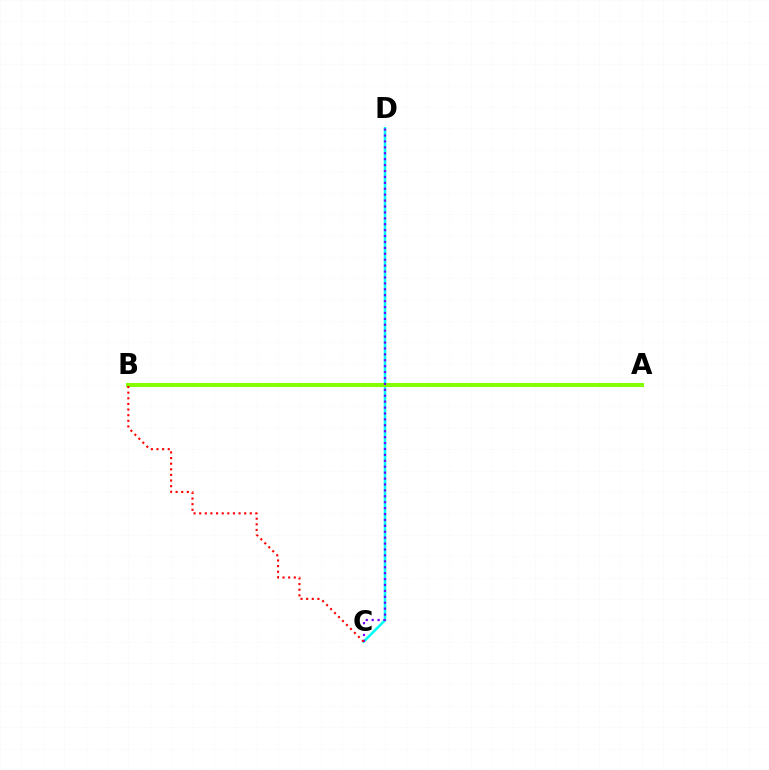{('C', 'D'): [{'color': '#00fff6', 'line_style': 'solid', 'thickness': 1.85}, {'color': '#7200ff', 'line_style': 'dotted', 'thickness': 1.61}], ('A', 'B'): [{'color': '#84ff00', 'line_style': 'solid', 'thickness': 2.92}], ('B', 'C'): [{'color': '#ff0000', 'line_style': 'dotted', 'thickness': 1.53}]}